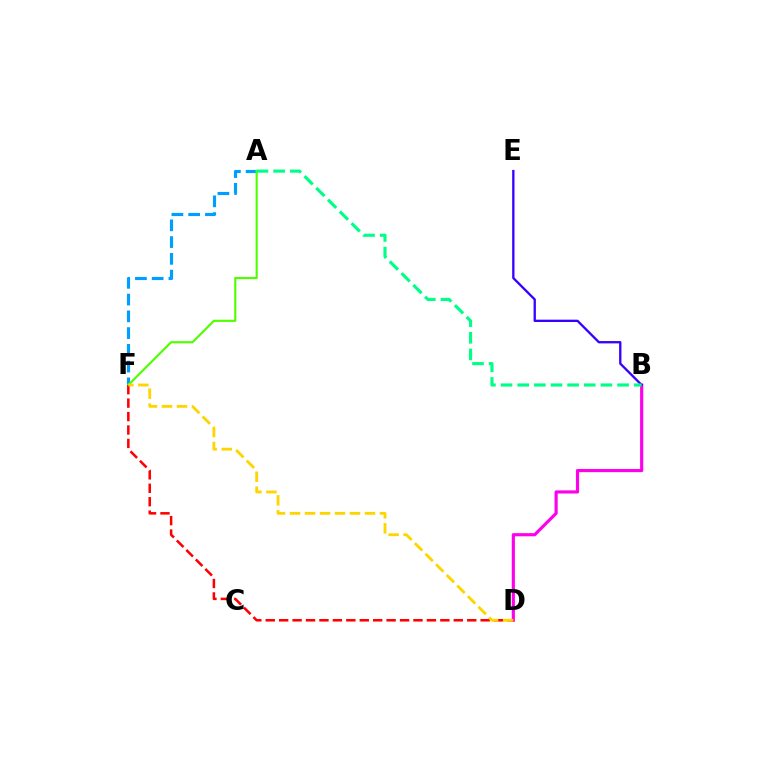{('B', 'D'): [{'color': '#ff00ed', 'line_style': 'solid', 'thickness': 2.26}], ('B', 'E'): [{'color': '#3700ff', 'line_style': 'solid', 'thickness': 1.67}], ('A', 'F'): [{'color': '#009eff', 'line_style': 'dashed', 'thickness': 2.28}, {'color': '#4fff00', 'line_style': 'solid', 'thickness': 1.55}], ('A', 'B'): [{'color': '#00ff86', 'line_style': 'dashed', 'thickness': 2.26}], ('D', 'F'): [{'color': '#ff0000', 'line_style': 'dashed', 'thickness': 1.82}, {'color': '#ffd500', 'line_style': 'dashed', 'thickness': 2.04}]}